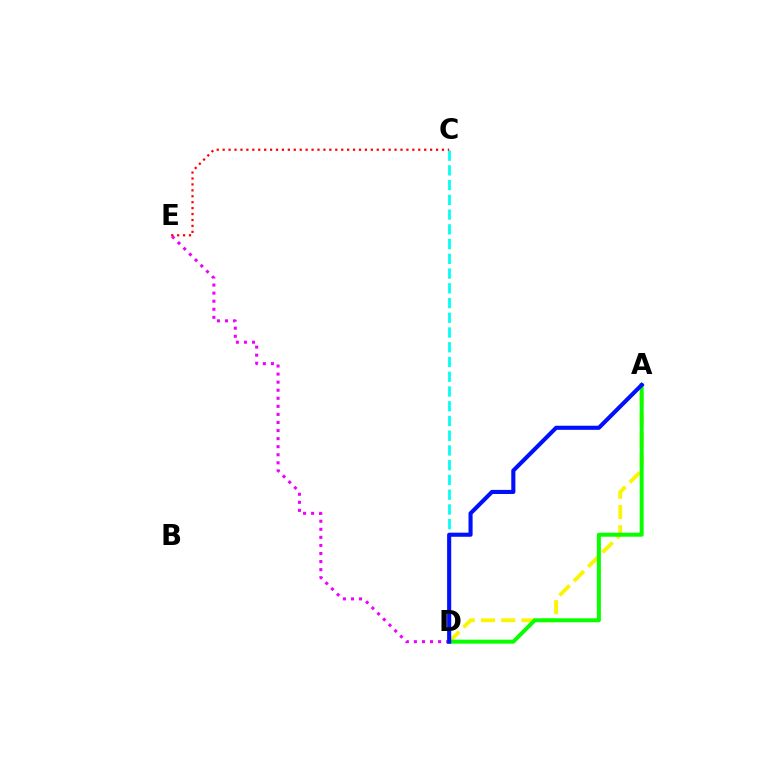{('A', 'D'): [{'color': '#fcf500', 'line_style': 'dashed', 'thickness': 2.76}, {'color': '#08ff00', 'line_style': 'solid', 'thickness': 2.86}, {'color': '#0010ff', 'line_style': 'solid', 'thickness': 2.95}], ('D', 'E'): [{'color': '#ee00ff', 'line_style': 'dotted', 'thickness': 2.19}], ('C', 'D'): [{'color': '#00fff6', 'line_style': 'dashed', 'thickness': 2.0}], ('C', 'E'): [{'color': '#ff0000', 'line_style': 'dotted', 'thickness': 1.61}]}